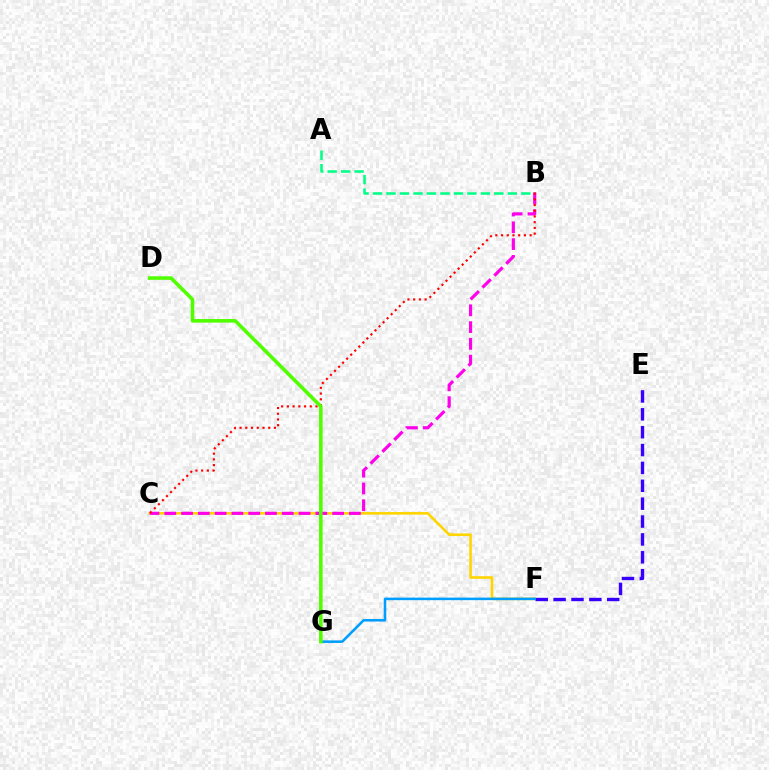{('C', 'F'): [{'color': '#ffd500', 'line_style': 'solid', 'thickness': 1.88}], ('A', 'B'): [{'color': '#00ff86', 'line_style': 'dashed', 'thickness': 1.83}], ('E', 'F'): [{'color': '#3700ff', 'line_style': 'dashed', 'thickness': 2.43}], ('F', 'G'): [{'color': '#009eff', 'line_style': 'solid', 'thickness': 1.84}], ('B', 'C'): [{'color': '#ff00ed', 'line_style': 'dashed', 'thickness': 2.28}, {'color': '#ff0000', 'line_style': 'dotted', 'thickness': 1.55}], ('D', 'G'): [{'color': '#4fff00', 'line_style': 'solid', 'thickness': 2.57}]}